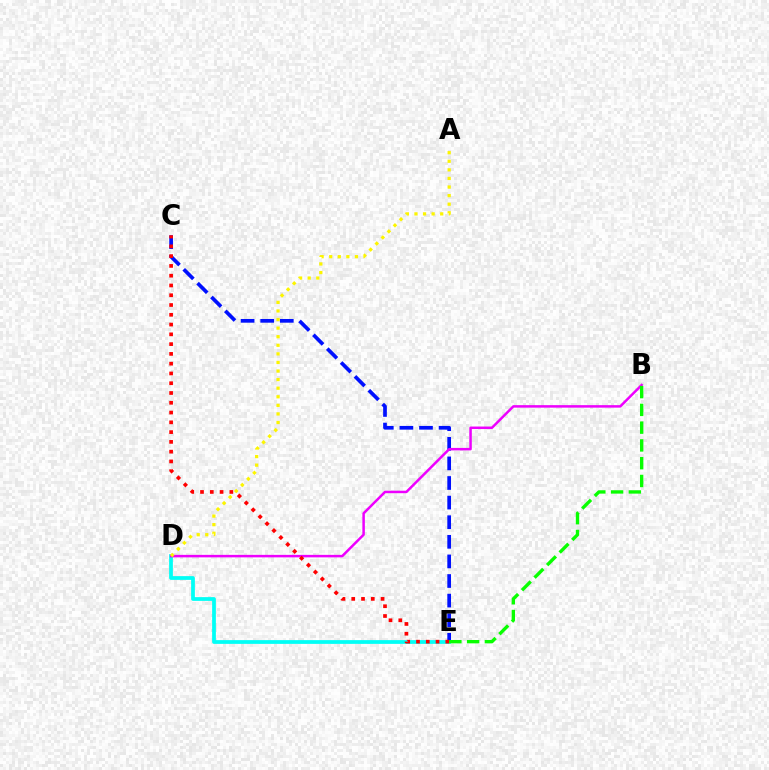{('D', 'E'): [{'color': '#00fff6', 'line_style': 'solid', 'thickness': 2.7}], ('C', 'E'): [{'color': '#0010ff', 'line_style': 'dashed', 'thickness': 2.66}, {'color': '#ff0000', 'line_style': 'dotted', 'thickness': 2.66}], ('B', 'D'): [{'color': '#ee00ff', 'line_style': 'solid', 'thickness': 1.8}], ('A', 'D'): [{'color': '#fcf500', 'line_style': 'dotted', 'thickness': 2.33}], ('B', 'E'): [{'color': '#08ff00', 'line_style': 'dashed', 'thickness': 2.41}]}